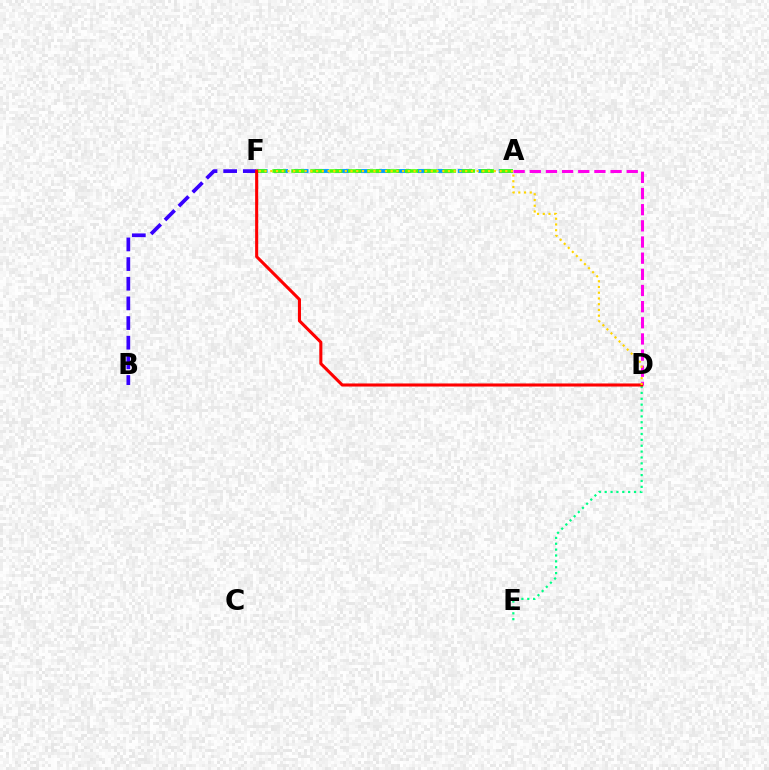{('D', 'E'): [{'color': '#00ff86', 'line_style': 'dotted', 'thickness': 1.6}], ('A', 'D'): [{'color': '#ff00ed', 'line_style': 'dashed', 'thickness': 2.19}], ('A', 'F'): [{'color': '#009eff', 'line_style': 'dashed', 'thickness': 2.78}, {'color': '#4fff00', 'line_style': 'dashed', 'thickness': 2.57}], ('B', 'F'): [{'color': '#3700ff', 'line_style': 'dashed', 'thickness': 2.67}], ('D', 'F'): [{'color': '#ff0000', 'line_style': 'solid', 'thickness': 2.21}, {'color': '#ffd500', 'line_style': 'dotted', 'thickness': 1.56}]}